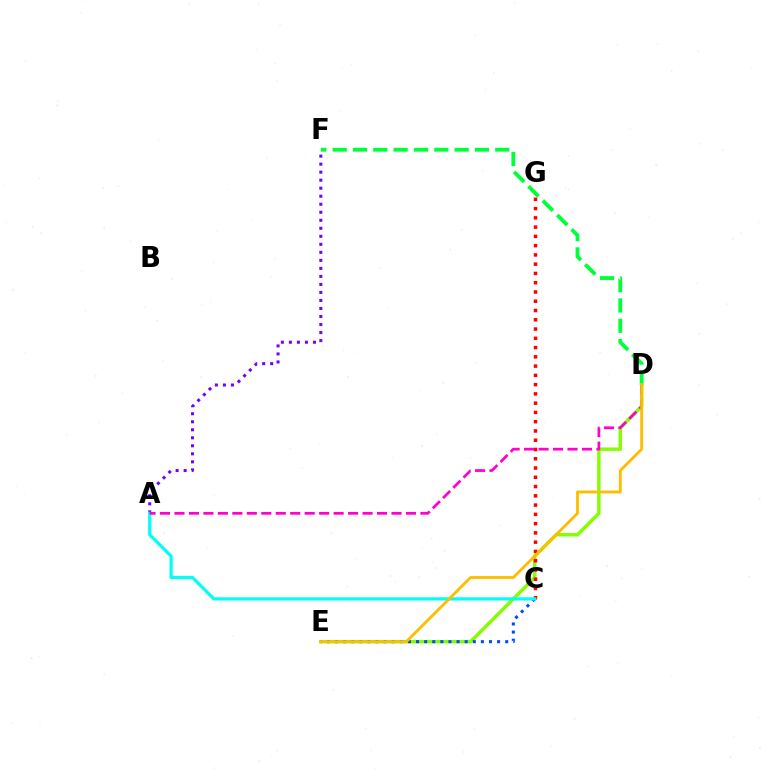{('D', 'F'): [{'color': '#00ff39', 'line_style': 'dashed', 'thickness': 2.76}], ('A', 'F'): [{'color': '#7200ff', 'line_style': 'dotted', 'thickness': 2.18}], ('D', 'E'): [{'color': '#84ff00', 'line_style': 'solid', 'thickness': 2.49}, {'color': '#ffbd00', 'line_style': 'solid', 'thickness': 2.05}], ('C', 'E'): [{'color': '#004bff', 'line_style': 'dotted', 'thickness': 2.2}], ('C', 'G'): [{'color': '#ff0000', 'line_style': 'dotted', 'thickness': 2.52}], ('A', 'C'): [{'color': '#00fff6', 'line_style': 'solid', 'thickness': 2.32}], ('A', 'D'): [{'color': '#ff00cf', 'line_style': 'dashed', 'thickness': 1.97}]}